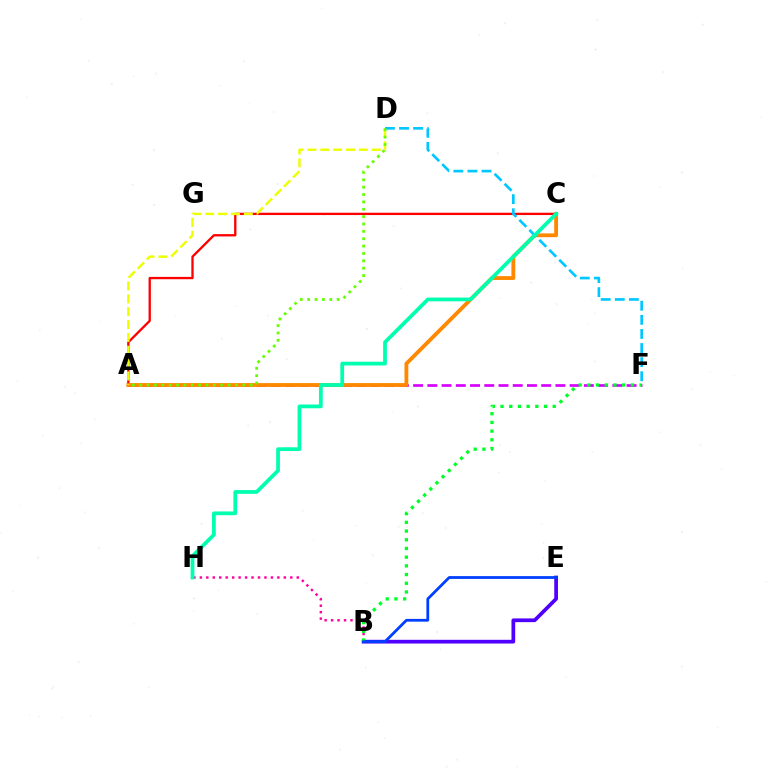{('A', 'F'): [{'color': '#d600ff', 'line_style': 'dashed', 'thickness': 1.93}], ('A', 'C'): [{'color': '#ff0000', 'line_style': 'solid', 'thickness': 1.67}, {'color': '#ff8800', 'line_style': 'solid', 'thickness': 2.76}], ('B', 'H'): [{'color': '#ff00a0', 'line_style': 'dotted', 'thickness': 1.76}], ('B', 'E'): [{'color': '#4f00ff', 'line_style': 'solid', 'thickness': 2.68}, {'color': '#003fff', 'line_style': 'solid', 'thickness': 2.0}], ('A', 'D'): [{'color': '#eeff00', 'line_style': 'dashed', 'thickness': 1.75}, {'color': '#66ff00', 'line_style': 'dotted', 'thickness': 2.0}], ('D', 'F'): [{'color': '#00c7ff', 'line_style': 'dashed', 'thickness': 1.92}], ('B', 'F'): [{'color': '#00ff27', 'line_style': 'dotted', 'thickness': 2.36}], ('C', 'H'): [{'color': '#00ffaf', 'line_style': 'solid', 'thickness': 2.71}]}